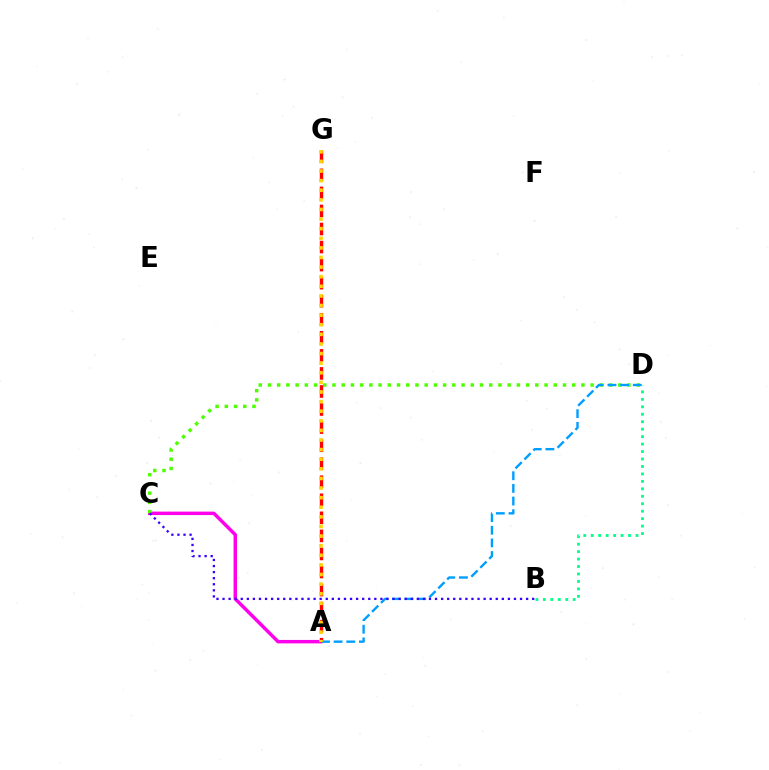{('A', 'C'): [{'color': '#ff00ed', 'line_style': 'solid', 'thickness': 2.49}], ('C', 'D'): [{'color': '#4fff00', 'line_style': 'dotted', 'thickness': 2.5}], ('A', 'G'): [{'color': '#ff0000', 'line_style': 'dashed', 'thickness': 2.45}, {'color': '#ffd500', 'line_style': 'dotted', 'thickness': 2.61}], ('A', 'D'): [{'color': '#009eff', 'line_style': 'dashed', 'thickness': 1.72}], ('B', 'C'): [{'color': '#3700ff', 'line_style': 'dotted', 'thickness': 1.65}], ('B', 'D'): [{'color': '#00ff86', 'line_style': 'dotted', 'thickness': 2.03}]}